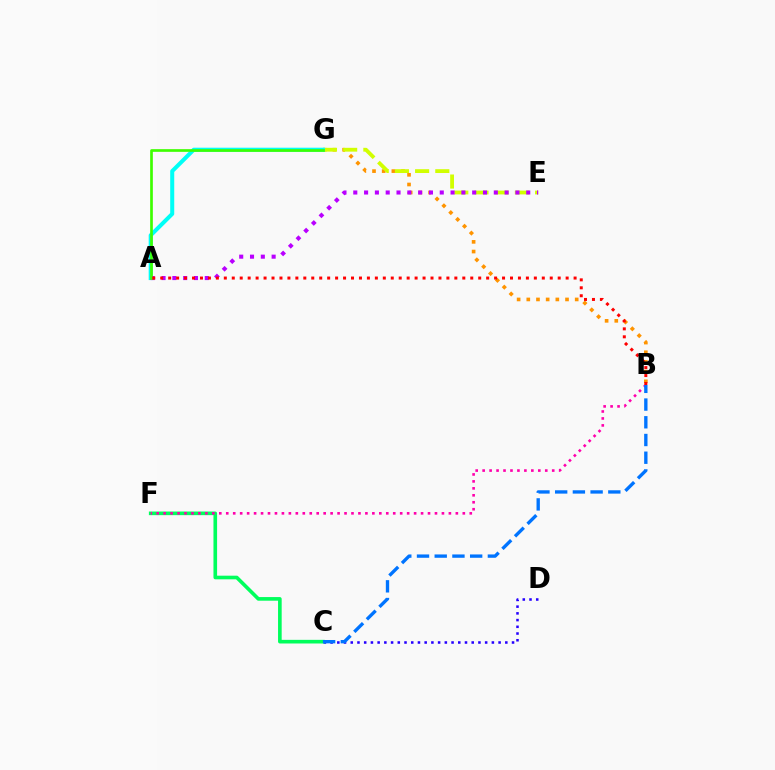{('C', 'D'): [{'color': '#2500ff', 'line_style': 'dotted', 'thickness': 1.83}], ('B', 'G'): [{'color': '#ff9400', 'line_style': 'dotted', 'thickness': 2.63}], ('E', 'G'): [{'color': '#d1ff00', 'line_style': 'dashed', 'thickness': 2.74}], ('A', 'G'): [{'color': '#00fff6', 'line_style': 'solid', 'thickness': 2.9}, {'color': '#3dff00', 'line_style': 'solid', 'thickness': 1.93}], ('C', 'F'): [{'color': '#00ff5c', 'line_style': 'solid', 'thickness': 2.62}], ('B', 'F'): [{'color': '#ff00ac', 'line_style': 'dotted', 'thickness': 1.89}], ('A', 'E'): [{'color': '#b900ff', 'line_style': 'dotted', 'thickness': 2.94}], ('A', 'B'): [{'color': '#ff0000', 'line_style': 'dotted', 'thickness': 2.16}], ('B', 'C'): [{'color': '#0074ff', 'line_style': 'dashed', 'thickness': 2.41}]}